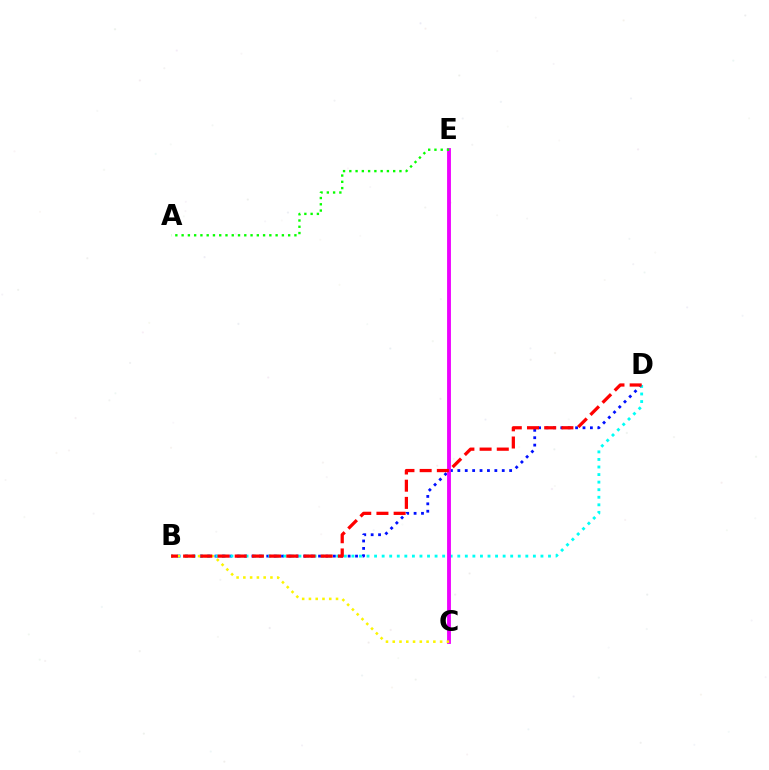{('B', 'D'): [{'color': '#0010ff', 'line_style': 'dotted', 'thickness': 2.01}, {'color': '#00fff6', 'line_style': 'dotted', 'thickness': 2.05}, {'color': '#ff0000', 'line_style': 'dashed', 'thickness': 2.34}], ('C', 'E'): [{'color': '#ee00ff', 'line_style': 'solid', 'thickness': 2.76}], ('B', 'C'): [{'color': '#fcf500', 'line_style': 'dotted', 'thickness': 1.84}], ('A', 'E'): [{'color': '#08ff00', 'line_style': 'dotted', 'thickness': 1.7}]}